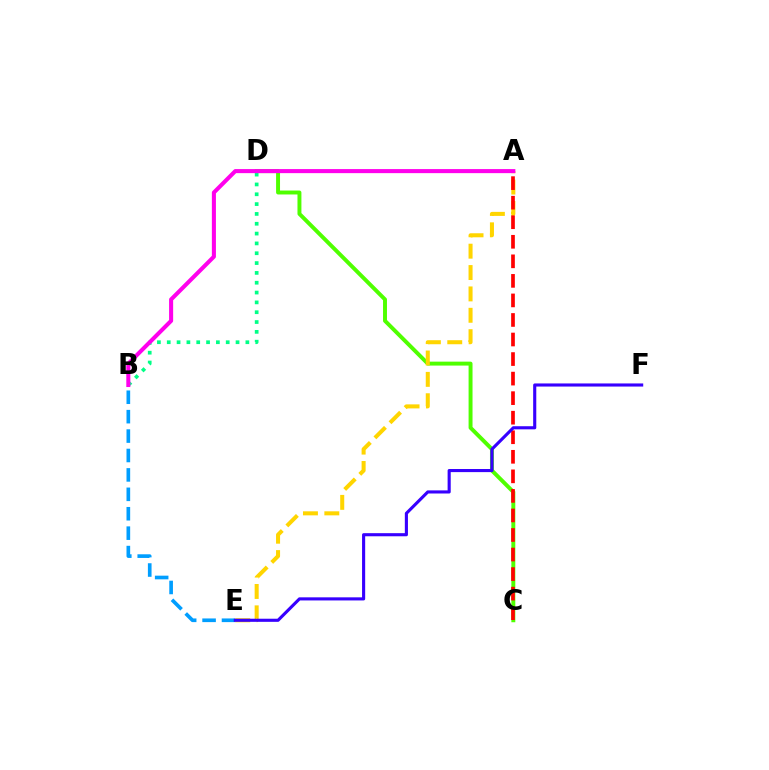{('B', 'E'): [{'color': '#009eff', 'line_style': 'dashed', 'thickness': 2.64}], ('C', 'D'): [{'color': '#4fff00', 'line_style': 'solid', 'thickness': 2.83}], ('A', 'E'): [{'color': '#ffd500', 'line_style': 'dashed', 'thickness': 2.9}], ('A', 'C'): [{'color': '#ff0000', 'line_style': 'dashed', 'thickness': 2.66}], ('E', 'F'): [{'color': '#3700ff', 'line_style': 'solid', 'thickness': 2.24}], ('B', 'D'): [{'color': '#00ff86', 'line_style': 'dotted', 'thickness': 2.67}], ('A', 'B'): [{'color': '#ff00ed', 'line_style': 'solid', 'thickness': 2.92}]}